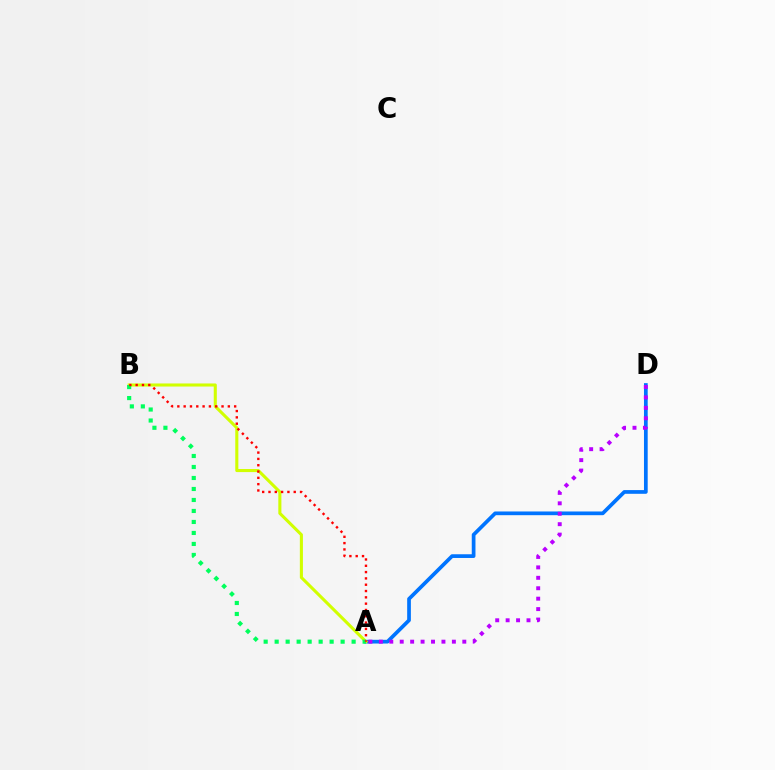{('A', 'D'): [{'color': '#0074ff', 'line_style': 'solid', 'thickness': 2.67}, {'color': '#b900ff', 'line_style': 'dotted', 'thickness': 2.83}], ('A', 'B'): [{'color': '#d1ff00', 'line_style': 'solid', 'thickness': 2.21}, {'color': '#00ff5c', 'line_style': 'dotted', 'thickness': 2.99}, {'color': '#ff0000', 'line_style': 'dotted', 'thickness': 1.72}]}